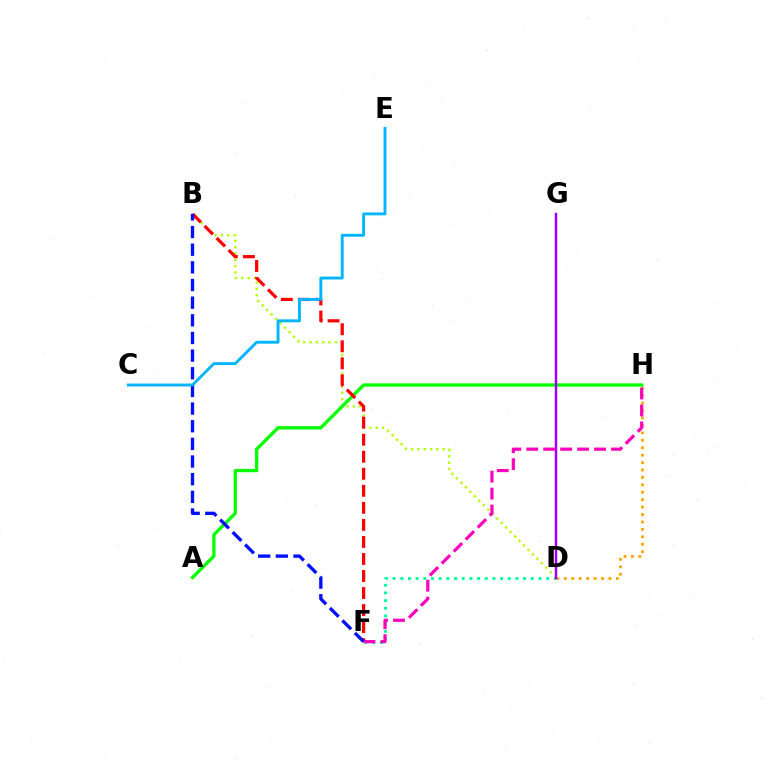{('D', 'F'): [{'color': '#00ff9d', 'line_style': 'dotted', 'thickness': 2.09}], ('D', 'H'): [{'color': '#ffa500', 'line_style': 'dotted', 'thickness': 2.02}], ('B', 'D'): [{'color': '#b3ff00', 'line_style': 'dotted', 'thickness': 1.72}], ('A', 'H'): [{'color': '#08ff00', 'line_style': 'solid', 'thickness': 2.39}], ('B', 'F'): [{'color': '#ff0000', 'line_style': 'dashed', 'thickness': 2.32}, {'color': '#0010ff', 'line_style': 'dashed', 'thickness': 2.4}], ('D', 'G'): [{'color': '#9b00ff', 'line_style': 'solid', 'thickness': 1.78}], ('F', 'H'): [{'color': '#ff00bd', 'line_style': 'dashed', 'thickness': 2.3}], ('C', 'E'): [{'color': '#00b5ff', 'line_style': 'solid', 'thickness': 2.08}]}